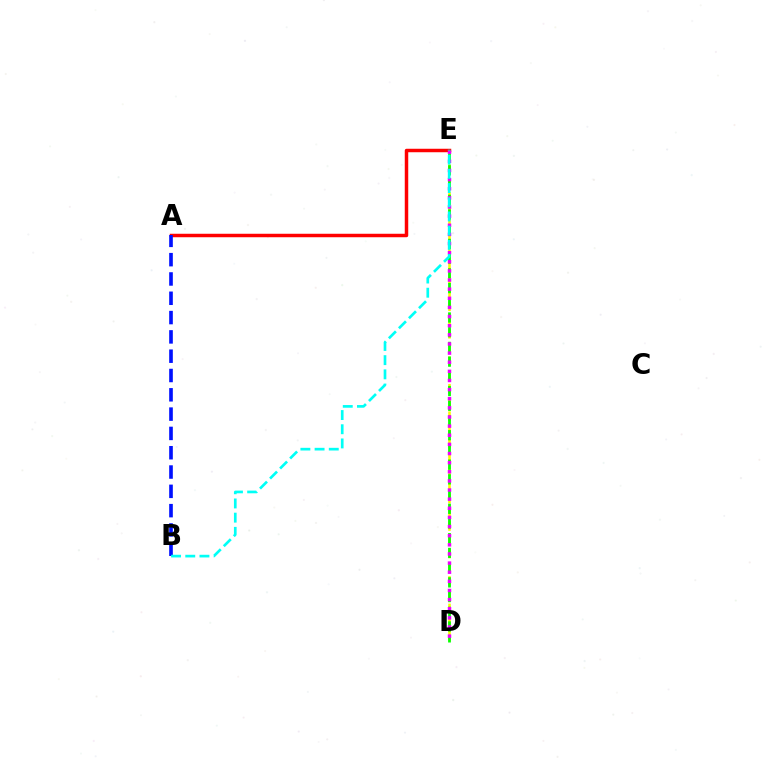{('D', 'E'): [{'color': '#fcf500', 'line_style': 'dashed', 'thickness': 1.87}, {'color': '#08ff00', 'line_style': 'dashed', 'thickness': 2.0}, {'color': '#ee00ff', 'line_style': 'dotted', 'thickness': 2.48}], ('A', 'E'): [{'color': '#ff0000', 'line_style': 'solid', 'thickness': 2.5}], ('A', 'B'): [{'color': '#0010ff', 'line_style': 'dashed', 'thickness': 2.62}], ('B', 'E'): [{'color': '#00fff6', 'line_style': 'dashed', 'thickness': 1.93}]}